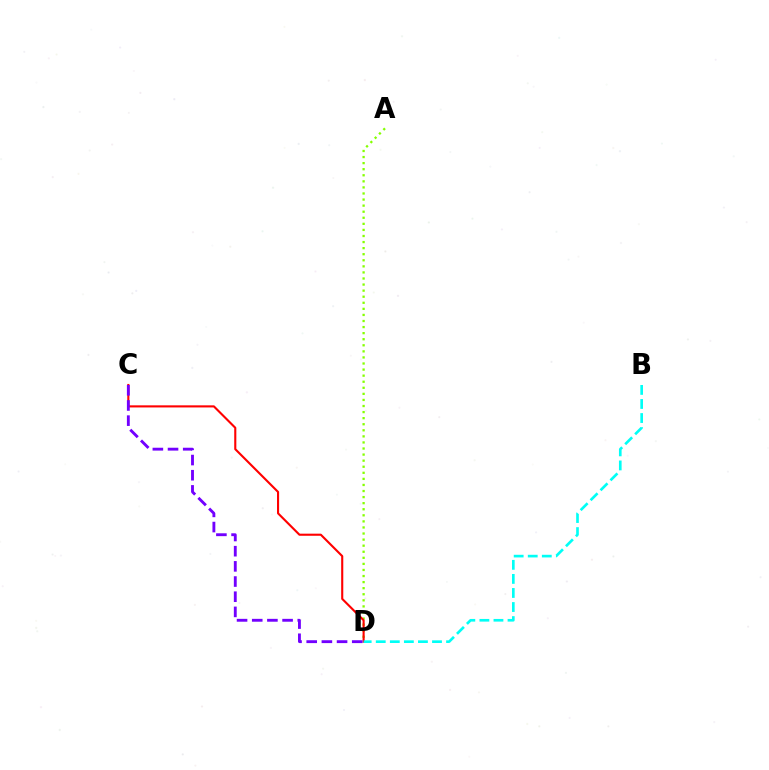{('A', 'D'): [{'color': '#84ff00', 'line_style': 'dotted', 'thickness': 1.65}], ('C', 'D'): [{'color': '#ff0000', 'line_style': 'solid', 'thickness': 1.52}, {'color': '#7200ff', 'line_style': 'dashed', 'thickness': 2.06}], ('B', 'D'): [{'color': '#00fff6', 'line_style': 'dashed', 'thickness': 1.91}]}